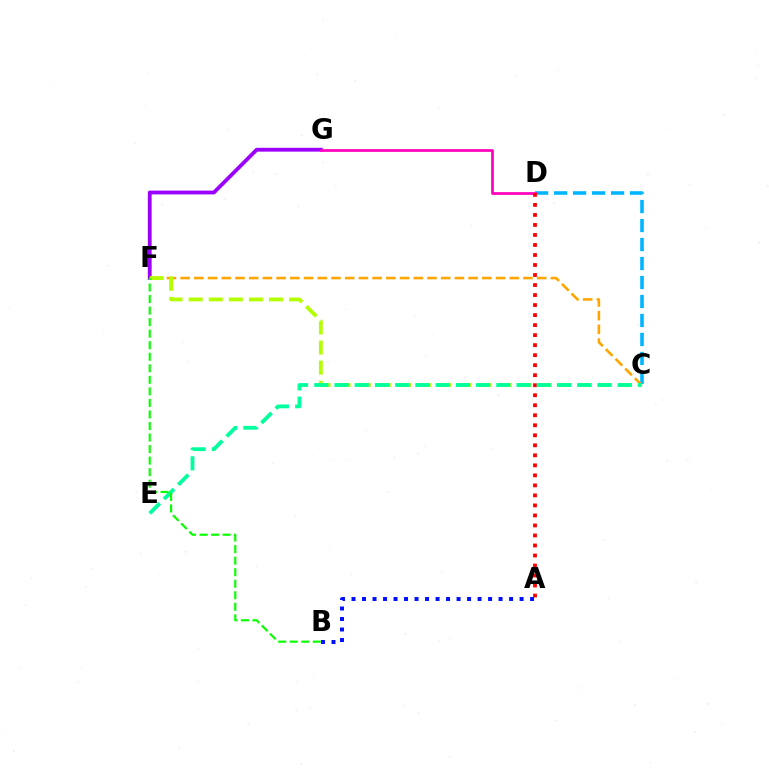{('C', 'D'): [{'color': '#00b5ff', 'line_style': 'dashed', 'thickness': 2.58}], ('C', 'F'): [{'color': '#ffa500', 'line_style': 'dashed', 'thickness': 1.86}, {'color': '#b3ff00', 'line_style': 'dashed', 'thickness': 2.73}], ('F', 'G'): [{'color': '#9b00ff', 'line_style': 'solid', 'thickness': 2.74}], ('A', 'B'): [{'color': '#0010ff', 'line_style': 'dotted', 'thickness': 2.85}], ('D', 'G'): [{'color': '#ff00bd', 'line_style': 'solid', 'thickness': 1.95}], ('A', 'D'): [{'color': '#ff0000', 'line_style': 'dotted', 'thickness': 2.72}], ('C', 'E'): [{'color': '#00ff9d', 'line_style': 'dashed', 'thickness': 2.75}], ('B', 'F'): [{'color': '#08ff00', 'line_style': 'dashed', 'thickness': 1.57}]}